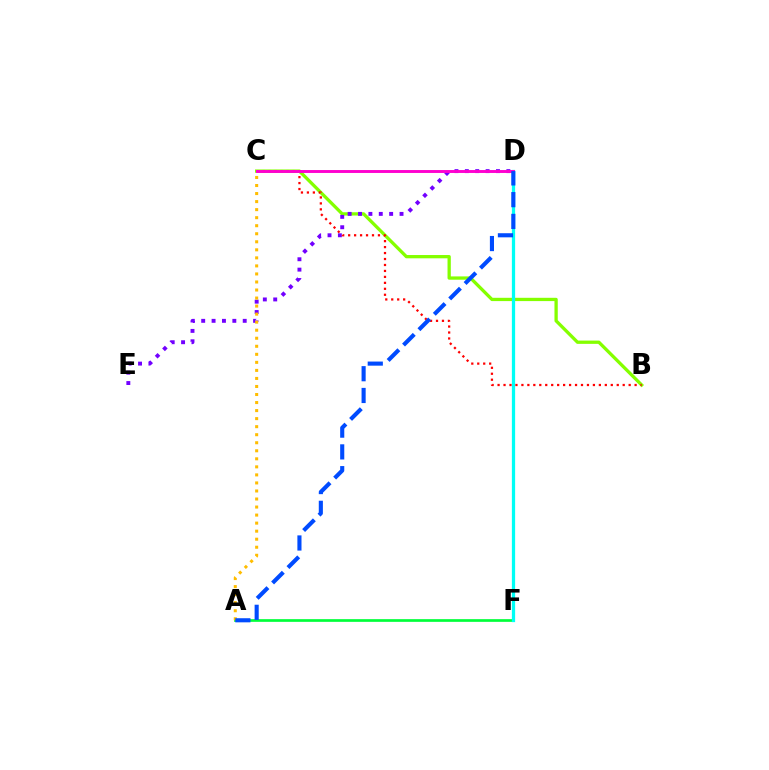{('A', 'F'): [{'color': '#00ff39', 'line_style': 'solid', 'thickness': 1.94}], ('B', 'C'): [{'color': '#84ff00', 'line_style': 'solid', 'thickness': 2.37}, {'color': '#ff0000', 'line_style': 'dotted', 'thickness': 1.62}], ('D', 'F'): [{'color': '#00fff6', 'line_style': 'solid', 'thickness': 2.34}], ('D', 'E'): [{'color': '#7200ff', 'line_style': 'dotted', 'thickness': 2.82}], ('A', 'C'): [{'color': '#ffbd00', 'line_style': 'dotted', 'thickness': 2.18}], ('C', 'D'): [{'color': '#ff00cf', 'line_style': 'solid', 'thickness': 2.1}], ('A', 'D'): [{'color': '#004bff', 'line_style': 'dashed', 'thickness': 2.96}]}